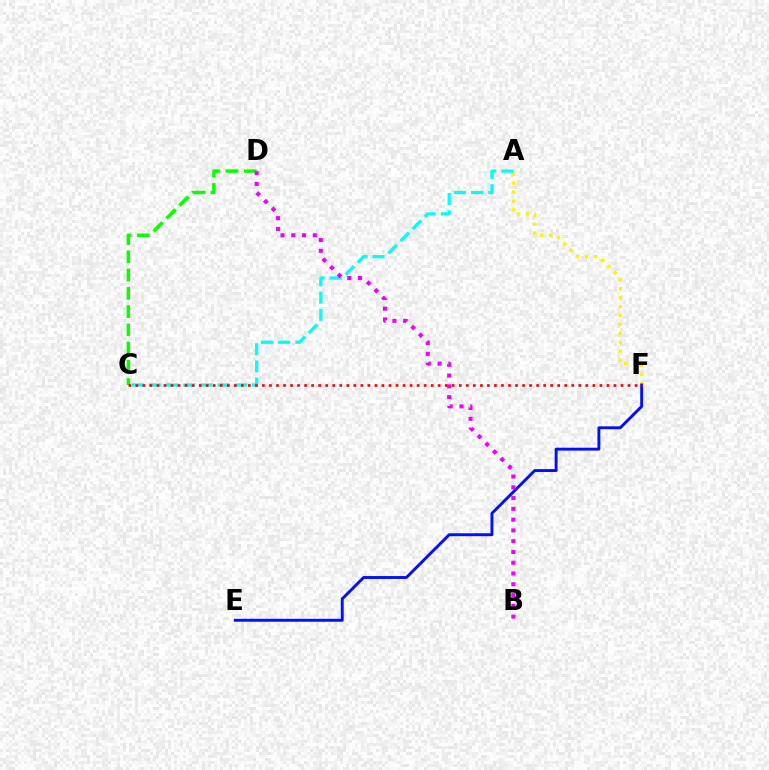{('C', 'D'): [{'color': '#08ff00', 'line_style': 'dashed', 'thickness': 2.48}], ('A', 'F'): [{'color': '#fcf500', 'line_style': 'dotted', 'thickness': 2.42}], ('A', 'C'): [{'color': '#00fff6', 'line_style': 'dashed', 'thickness': 2.34}], ('E', 'F'): [{'color': '#0010ff', 'line_style': 'solid', 'thickness': 2.09}], ('C', 'F'): [{'color': '#ff0000', 'line_style': 'dotted', 'thickness': 1.91}], ('B', 'D'): [{'color': '#ee00ff', 'line_style': 'dotted', 'thickness': 2.93}]}